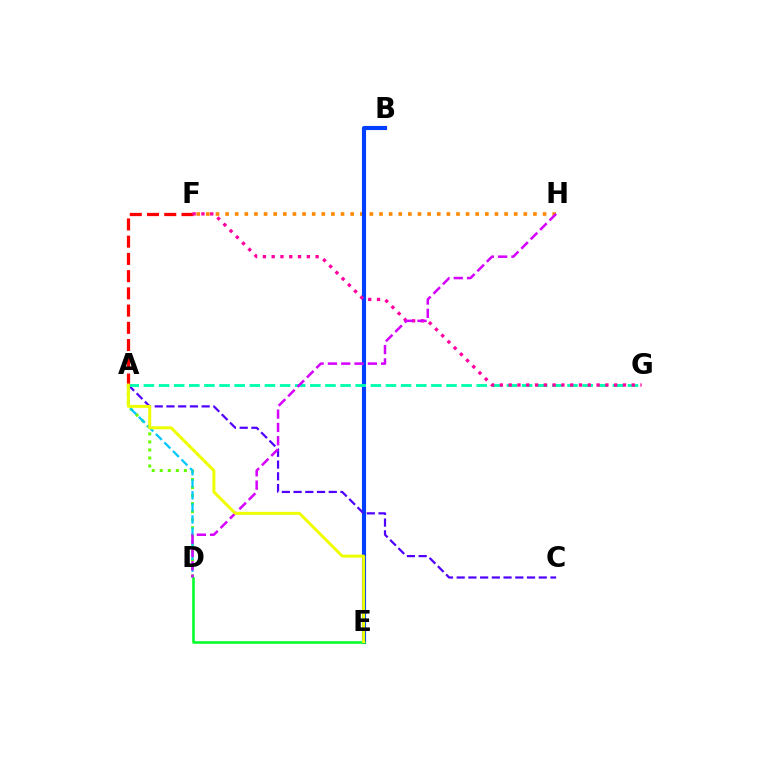{('A', 'D'): [{'color': '#66ff00', 'line_style': 'dotted', 'thickness': 2.18}, {'color': '#00c7ff', 'line_style': 'dashed', 'thickness': 1.64}], ('F', 'H'): [{'color': '#ff8800', 'line_style': 'dotted', 'thickness': 2.61}], ('B', 'E'): [{'color': '#003fff', 'line_style': 'solid', 'thickness': 2.96}], ('A', 'C'): [{'color': '#4f00ff', 'line_style': 'dashed', 'thickness': 1.59}], ('A', 'G'): [{'color': '#00ffaf', 'line_style': 'dashed', 'thickness': 2.06}], ('A', 'F'): [{'color': '#ff0000', 'line_style': 'dashed', 'thickness': 2.34}], ('F', 'G'): [{'color': '#ff00a0', 'line_style': 'dotted', 'thickness': 2.39}], ('D', 'E'): [{'color': '#00ff27', 'line_style': 'solid', 'thickness': 1.84}], ('D', 'H'): [{'color': '#d600ff', 'line_style': 'dashed', 'thickness': 1.81}], ('A', 'E'): [{'color': '#eeff00', 'line_style': 'solid', 'thickness': 2.15}]}